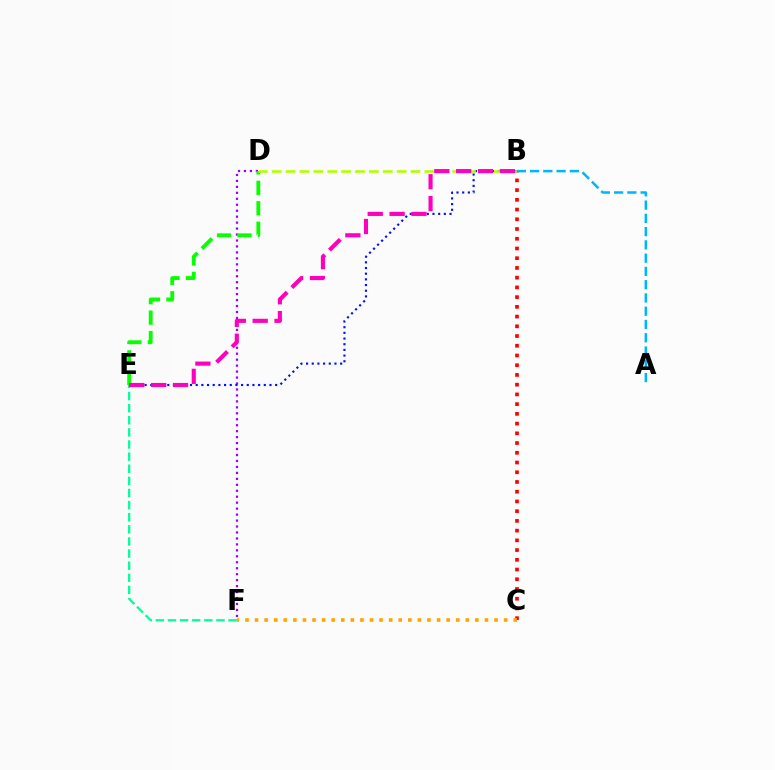{('E', 'F'): [{'color': '#00ff9d', 'line_style': 'dashed', 'thickness': 1.65}], ('B', 'C'): [{'color': '#ff0000', 'line_style': 'dotted', 'thickness': 2.64}], ('D', 'F'): [{'color': '#9b00ff', 'line_style': 'dotted', 'thickness': 1.62}], ('B', 'E'): [{'color': '#0010ff', 'line_style': 'dotted', 'thickness': 1.54}, {'color': '#ff00bd', 'line_style': 'dashed', 'thickness': 2.97}], ('D', 'E'): [{'color': '#08ff00', 'line_style': 'dashed', 'thickness': 2.78}], ('B', 'D'): [{'color': '#b3ff00', 'line_style': 'dashed', 'thickness': 1.89}], ('A', 'B'): [{'color': '#00b5ff', 'line_style': 'dashed', 'thickness': 1.8}], ('C', 'F'): [{'color': '#ffa500', 'line_style': 'dotted', 'thickness': 2.6}]}